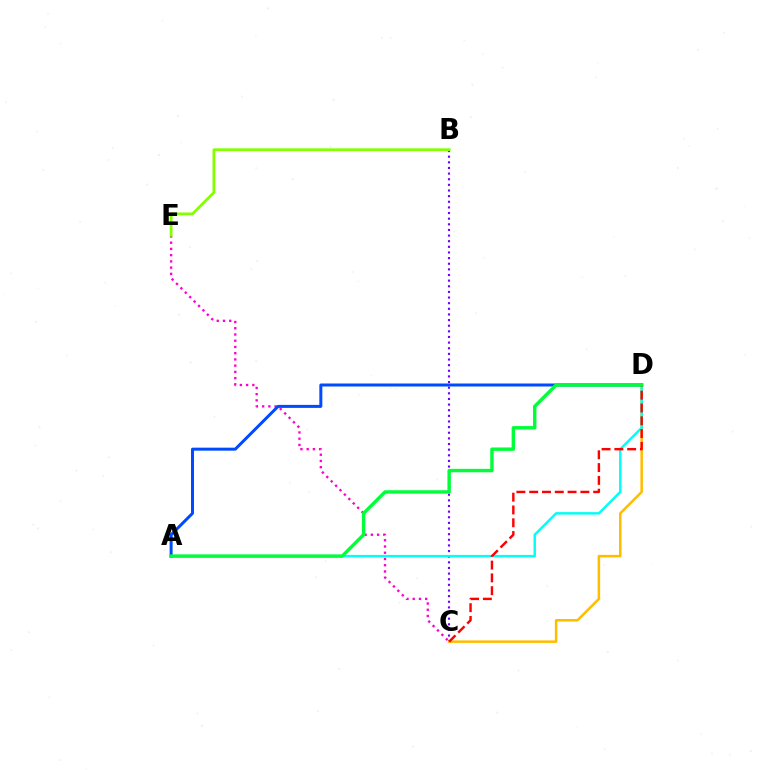{('B', 'C'): [{'color': '#7200ff', 'line_style': 'dotted', 'thickness': 1.53}], ('C', 'D'): [{'color': '#ffbd00', 'line_style': 'solid', 'thickness': 1.81}, {'color': '#ff0000', 'line_style': 'dashed', 'thickness': 1.74}], ('A', 'D'): [{'color': '#00fff6', 'line_style': 'solid', 'thickness': 1.76}, {'color': '#004bff', 'line_style': 'solid', 'thickness': 2.16}, {'color': '#00ff39', 'line_style': 'solid', 'thickness': 2.45}], ('C', 'E'): [{'color': '#ff00cf', 'line_style': 'dotted', 'thickness': 1.69}], ('B', 'E'): [{'color': '#84ff00', 'line_style': 'solid', 'thickness': 2.0}]}